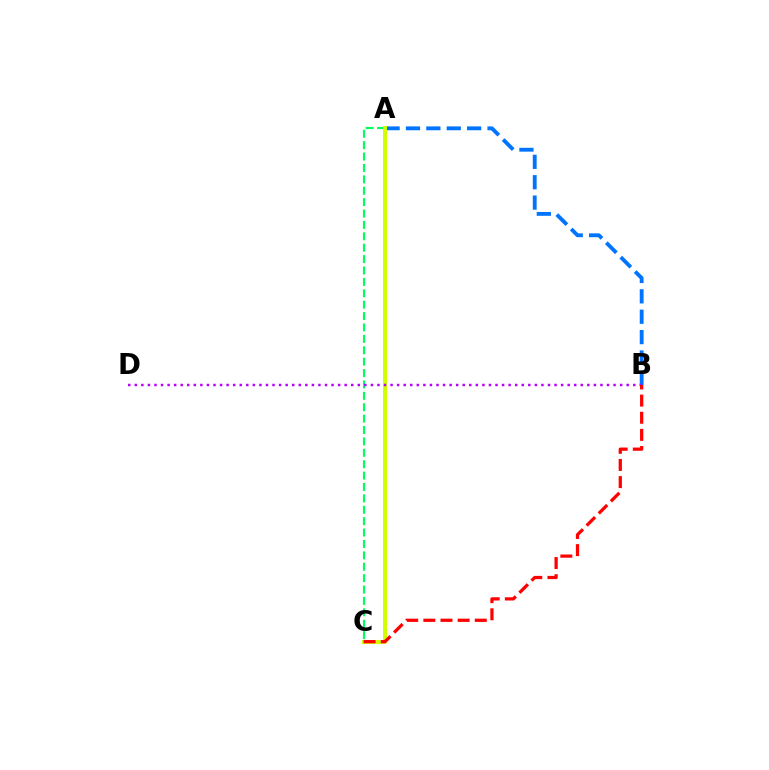{('A', 'C'): [{'color': '#00ff5c', 'line_style': 'dashed', 'thickness': 1.55}, {'color': '#d1ff00', 'line_style': 'solid', 'thickness': 2.92}], ('A', 'B'): [{'color': '#0074ff', 'line_style': 'dashed', 'thickness': 2.77}], ('B', 'D'): [{'color': '#b900ff', 'line_style': 'dotted', 'thickness': 1.78}], ('B', 'C'): [{'color': '#ff0000', 'line_style': 'dashed', 'thickness': 2.33}]}